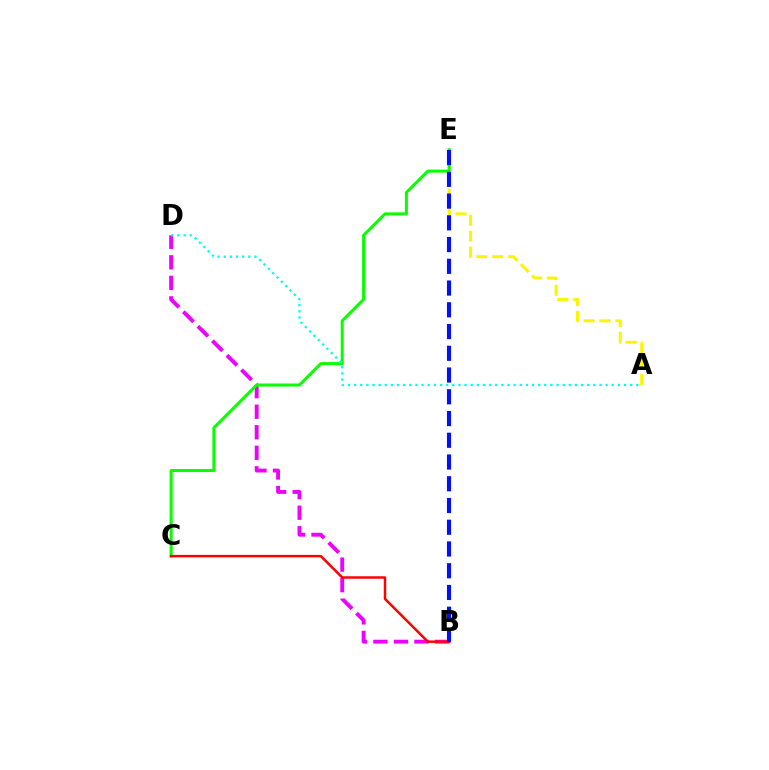{('A', 'E'): [{'color': '#fcf500', 'line_style': 'dashed', 'thickness': 2.16}], ('B', 'D'): [{'color': '#ee00ff', 'line_style': 'dashed', 'thickness': 2.79}], ('C', 'E'): [{'color': '#08ff00', 'line_style': 'solid', 'thickness': 2.17}], ('B', 'C'): [{'color': '#ff0000', 'line_style': 'solid', 'thickness': 1.79}], ('A', 'D'): [{'color': '#00fff6', 'line_style': 'dotted', 'thickness': 1.67}], ('B', 'E'): [{'color': '#0010ff', 'line_style': 'dashed', 'thickness': 2.95}]}